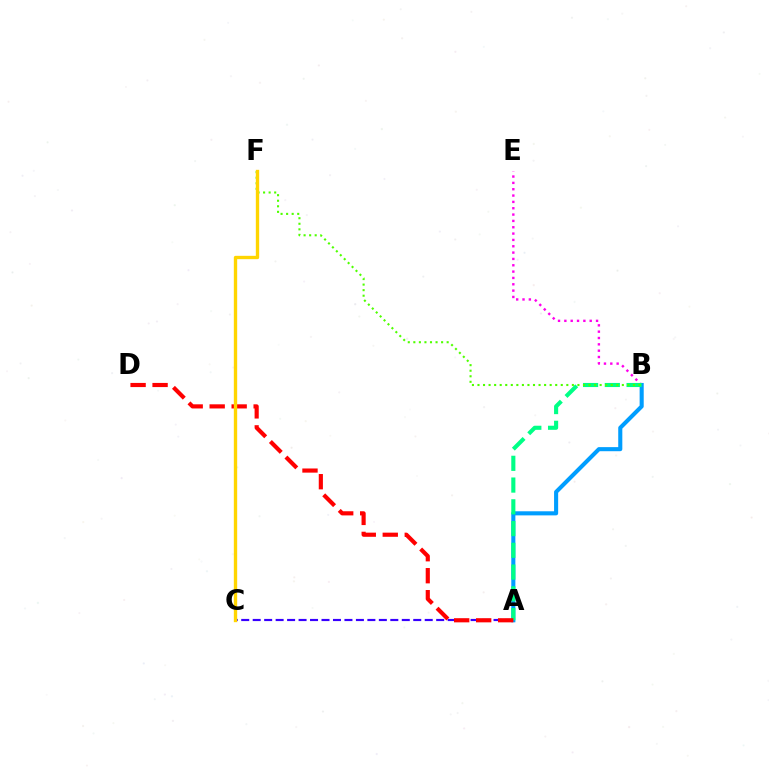{('A', 'C'): [{'color': '#3700ff', 'line_style': 'dashed', 'thickness': 1.56}], ('B', 'E'): [{'color': '#ff00ed', 'line_style': 'dotted', 'thickness': 1.72}], ('A', 'B'): [{'color': '#009eff', 'line_style': 'solid', 'thickness': 2.94}, {'color': '#00ff86', 'line_style': 'dashed', 'thickness': 2.95}], ('B', 'F'): [{'color': '#4fff00', 'line_style': 'dotted', 'thickness': 1.51}], ('A', 'D'): [{'color': '#ff0000', 'line_style': 'dashed', 'thickness': 2.99}], ('C', 'F'): [{'color': '#ffd500', 'line_style': 'solid', 'thickness': 2.41}]}